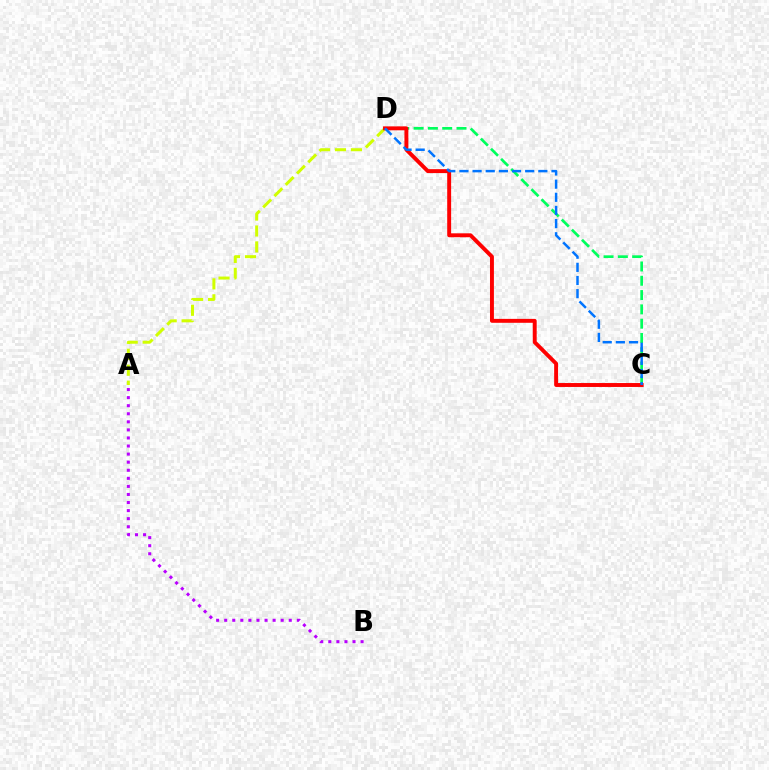{('A', 'D'): [{'color': '#d1ff00', 'line_style': 'dashed', 'thickness': 2.17}], ('C', 'D'): [{'color': '#00ff5c', 'line_style': 'dashed', 'thickness': 1.94}, {'color': '#ff0000', 'line_style': 'solid', 'thickness': 2.82}, {'color': '#0074ff', 'line_style': 'dashed', 'thickness': 1.79}], ('A', 'B'): [{'color': '#b900ff', 'line_style': 'dotted', 'thickness': 2.19}]}